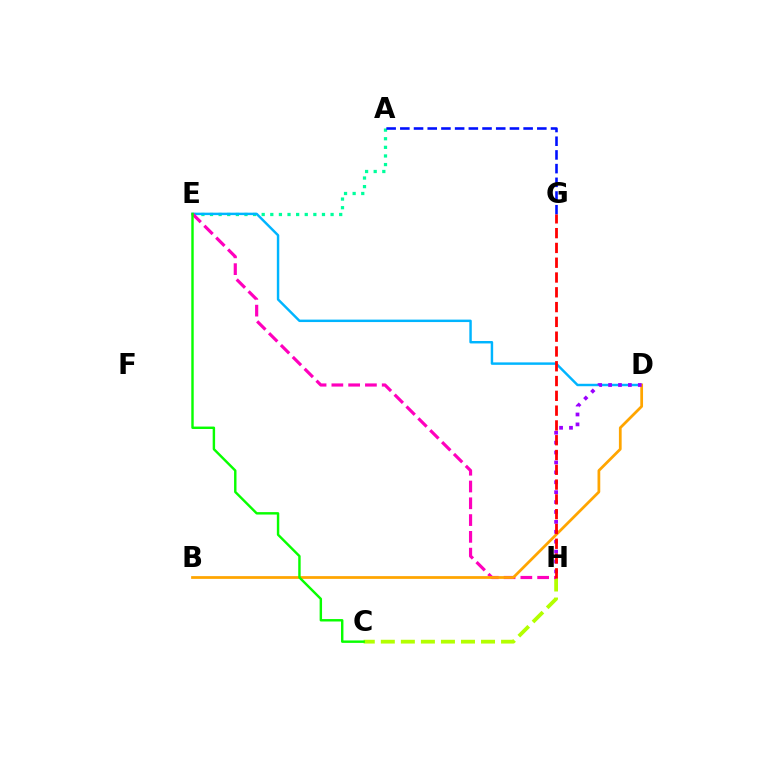{('A', 'E'): [{'color': '#00ff9d', 'line_style': 'dotted', 'thickness': 2.34}], ('C', 'H'): [{'color': '#b3ff00', 'line_style': 'dashed', 'thickness': 2.72}], ('D', 'E'): [{'color': '#00b5ff', 'line_style': 'solid', 'thickness': 1.76}], ('E', 'H'): [{'color': '#ff00bd', 'line_style': 'dashed', 'thickness': 2.28}], ('B', 'D'): [{'color': '#ffa500', 'line_style': 'solid', 'thickness': 1.98}], ('C', 'E'): [{'color': '#08ff00', 'line_style': 'solid', 'thickness': 1.75}], ('A', 'G'): [{'color': '#0010ff', 'line_style': 'dashed', 'thickness': 1.86}], ('D', 'H'): [{'color': '#9b00ff', 'line_style': 'dotted', 'thickness': 2.69}], ('G', 'H'): [{'color': '#ff0000', 'line_style': 'dashed', 'thickness': 2.01}]}